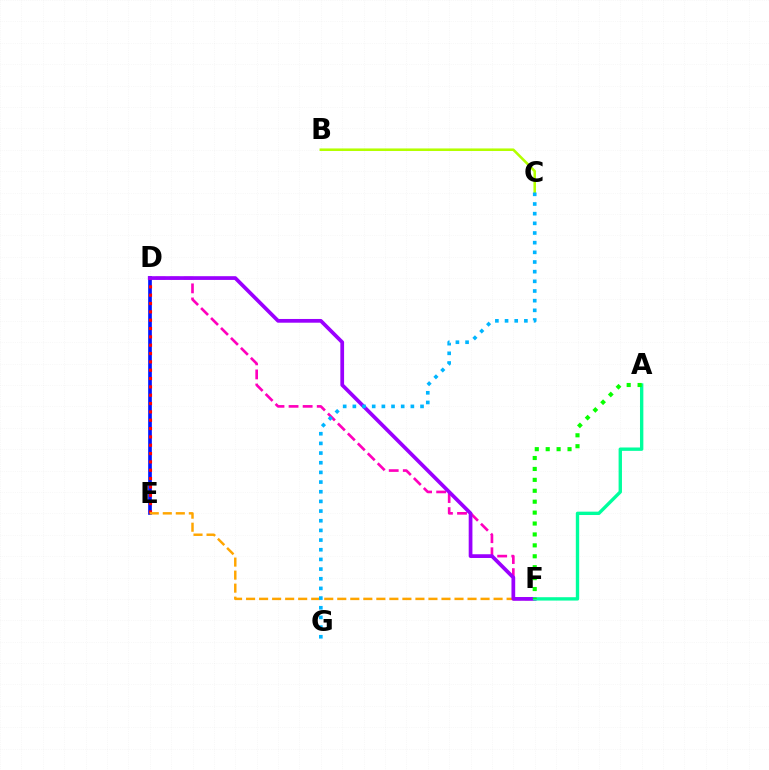{('D', 'E'): [{'color': '#0010ff', 'line_style': 'solid', 'thickness': 2.64}, {'color': '#ff0000', 'line_style': 'dotted', 'thickness': 2.26}], ('D', 'F'): [{'color': '#ff00bd', 'line_style': 'dashed', 'thickness': 1.91}, {'color': '#9b00ff', 'line_style': 'solid', 'thickness': 2.69}], ('E', 'F'): [{'color': '#ffa500', 'line_style': 'dashed', 'thickness': 1.77}], ('A', 'F'): [{'color': '#00ff9d', 'line_style': 'solid', 'thickness': 2.42}, {'color': '#08ff00', 'line_style': 'dotted', 'thickness': 2.97}], ('B', 'C'): [{'color': '#b3ff00', 'line_style': 'solid', 'thickness': 1.85}], ('C', 'G'): [{'color': '#00b5ff', 'line_style': 'dotted', 'thickness': 2.63}]}